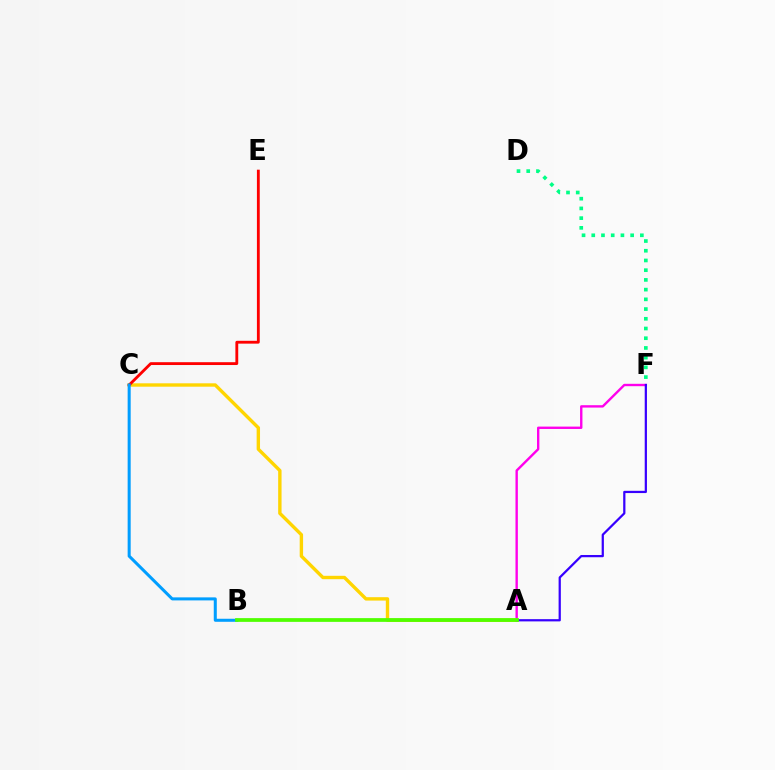{('A', 'F'): [{'color': '#ff00ed', 'line_style': 'solid', 'thickness': 1.71}, {'color': '#3700ff', 'line_style': 'solid', 'thickness': 1.61}], ('A', 'C'): [{'color': '#ffd500', 'line_style': 'solid', 'thickness': 2.44}], ('C', 'E'): [{'color': '#ff0000', 'line_style': 'solid', 'thickness': 2.04}], ('B', 'C'): [{'color': '#009eff', 'line_style': 'solid', 'thickness': 2.18}], ('D', 'F'): [{'color': '#00ff86', 'line_style': 'dotted', 'thickness': 2.64}], ('A', 'B'): [{'color': '#4fff00', 'line_style': 'solid', 'thickness': 2.69}]}